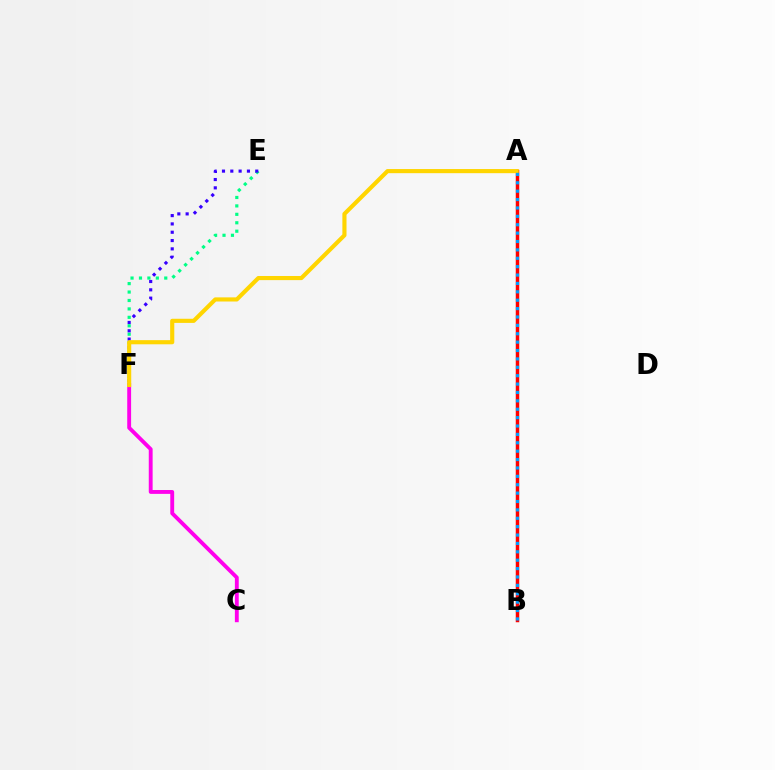{('A', 'B'): [{'color': '#4fff00', 'line_style': 'solid', 'thickness': 1.93}, {'color': '#ff0000', 'line_style': 'solid', 'thickness': 2.51}, {'color': '#009eff', 'line_style': 'dotted', 'thickness': 2.28}], ('E', 'F'): [{'color': '#00ff86', 'line_style': 'dotted', 'thickness': 2.29}, {'color': '#3700ff', 'line_style': 'dotted', 'thickness': 2.26}], ('C', 'F'): [{'color': '#ff00ed', 'line_style': 'solid', 'thickness': 2.78}], ('A', 'F'): [{'color': '#ffd500', 'line_style': 'solid', 'thickness': 2.97}]}